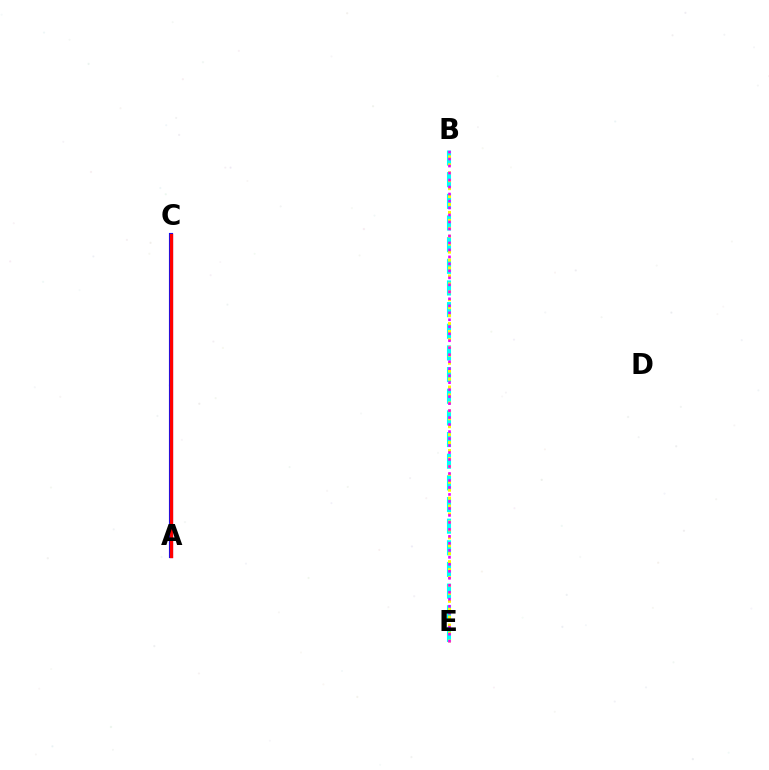{('B', 'E'): [{'color': '#00fff6', 'line_style': 'dashed', 'thickness': 2.94}, {'color': '#fcf500', 'line_style': 'dotted', 'thickness': 2.16}, {'color': '#ee00ff', 'line_style': 'dotted', 'thickness': 1.9}], ('A', 'C'): [{'color': '#08ff00', 'line_style': 'dashed', 'thickness': 1.55}, {'color': '#0010ff', 'line_style': 'solid', 'thickness': 2.97}, {'color': '#ff0000', 'line_style': 'solid', 'thickness': 2.4}]}